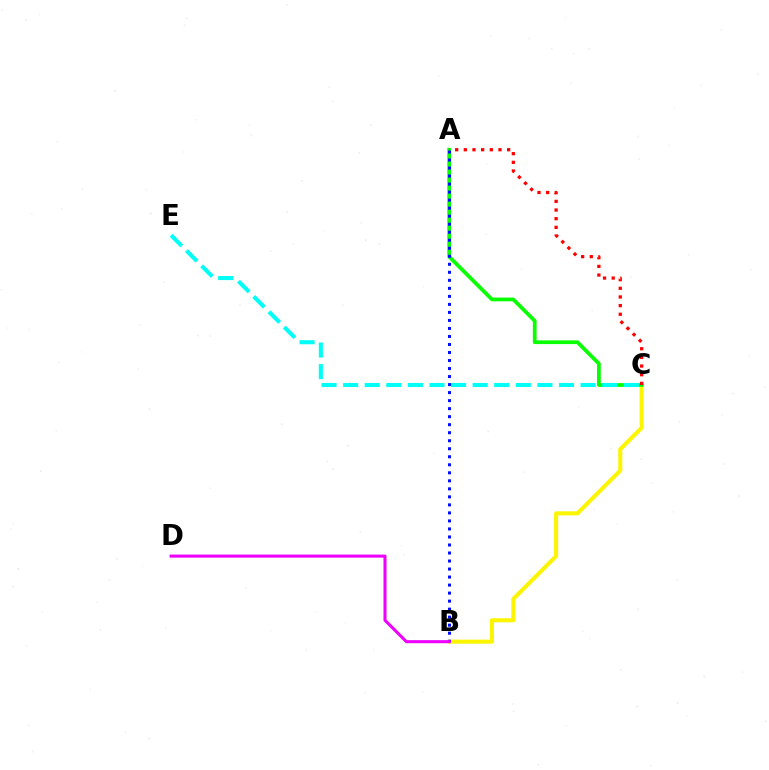{('B', 'C'): [{'color': '#fcf500', 'line_style': 'solid', 'thickness': 2.93}], ('A', 'C'): [{'color': '#08ff00', 'line_style': 'solid', 'thickness': 2.7}, {'color': '#ff0000', 'line_style': 'dotted', 'thickness': 2.35}], ('A', 'B'): [{'color': '#0010ff', 'line_style': 'dotted', 'thickness': 2.18}], ('B', 'D'): [{'color': '#ee00ff', 'line_style': 'solid', 'thickness': 2.19}], ('C', 'E'): [{'color': '#00fff6', 'line_style': 'dashed', 'thickness': 2.93}]}